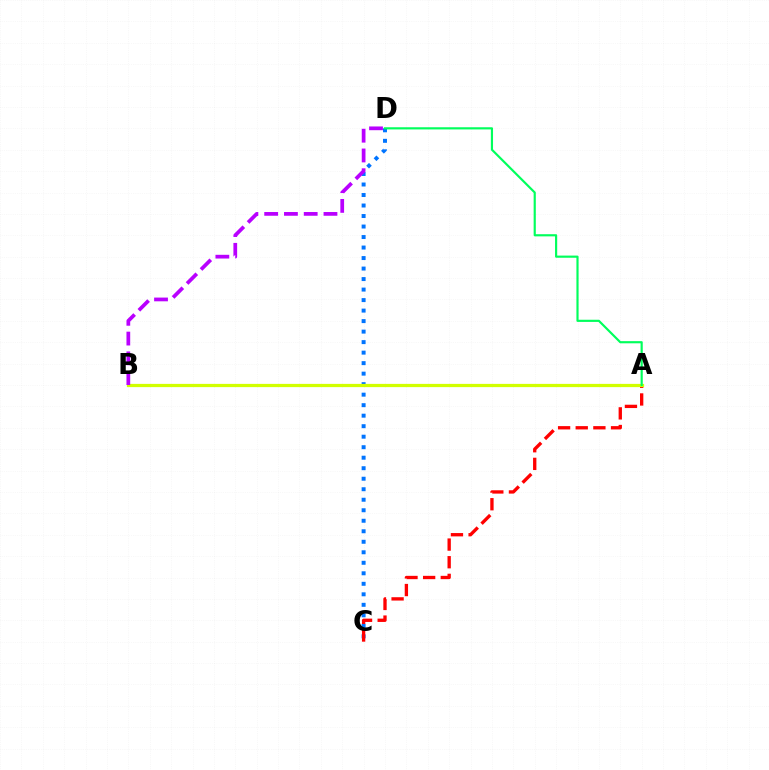{('C', 'D'): [{'color': '#0074ff', 'line_style': 'dotted', 'thickness': 2.85}], ('A', 'C'): [{'color': '#ff0000', 'line_style': 'dashed', 'thickness': 2.4}], ('A', 'B'): [{'color': '#d1ff00', 'line_style': 'solid', 'thickness': 2.33}], ('B', 'D'): [{'color': '#b900ff', 'line_style': 'dashed', 'thickness': 2.68}], ('A', 'D'): [{'color': '#00ff5c', 'line_style': 'solid', 'thickness': 1.56}]}